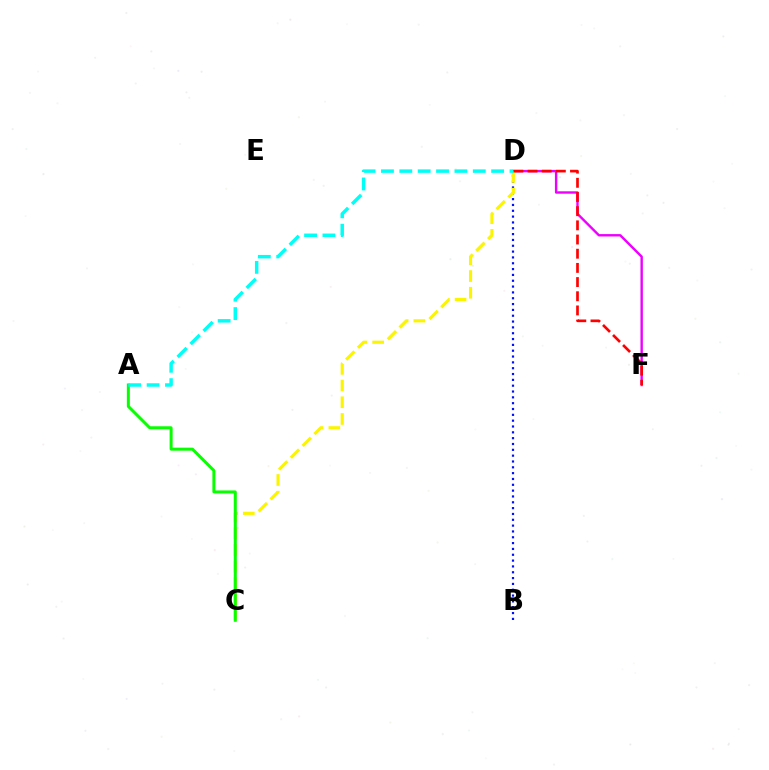{('D', 'F'): [{'color': '#ee00ff', 'line_style': 'solid', 'thickness': 1.73}, {'color': '#ff0000', 'line_style': 'dashed', 'thickness': 1.93}], ('B', 'D'): [{'color': '#0010ff', 'line_style': 'dotted', 'thickness': 1.58}], ('C', 'D'): [{'color': '#fcf500', 'line_style': 'dashed', 'thickness': 2.27}], ('A', 'C'): [{'color': '#08ff00', 'line_style': 'solid', 'thickness': 2.16}], ('A', 'D'): [{'color': '#00fff6', 'line_style': 'dashed', 'thickness': 2.49}]}